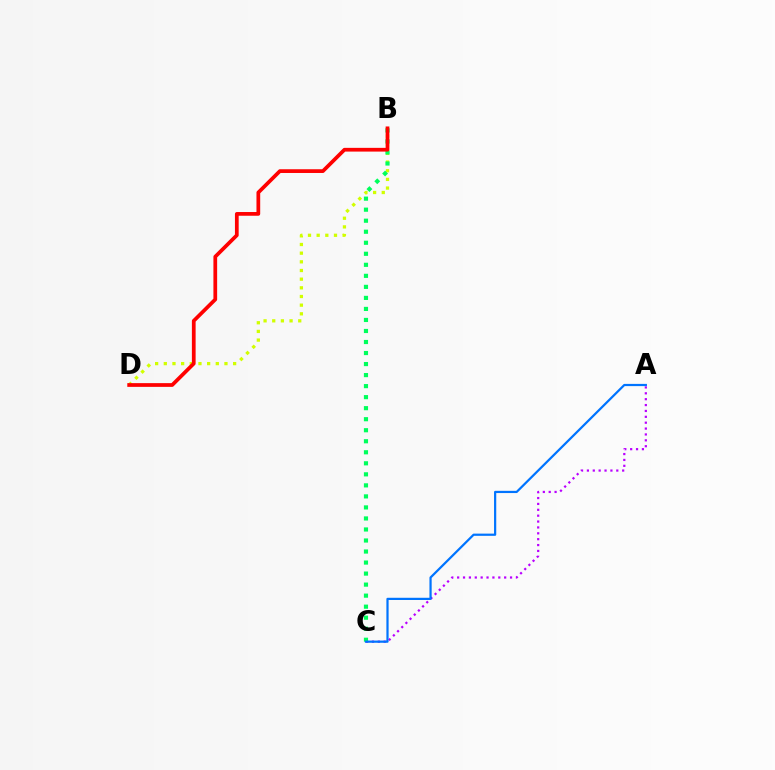{('A', 'C'): [{'color': '#b900ff', 'line_style': 'dotted', 'thickness': 1.6}, {'color': '#0074ff', 'line_style': 'solid', 'thickness': 1.6}], ('B', 'D'): [{'color': '#d1ff00', 'line_style': 'dotted', 'thickness': 2.35}, {'color': '#ff0000', 'line_style': 'solid', 'thickness': 2.69}], ('B', 'C'): [{'color': '#00ff5c', 'line_style': 'dotted', 'thickness': 3.0}]}